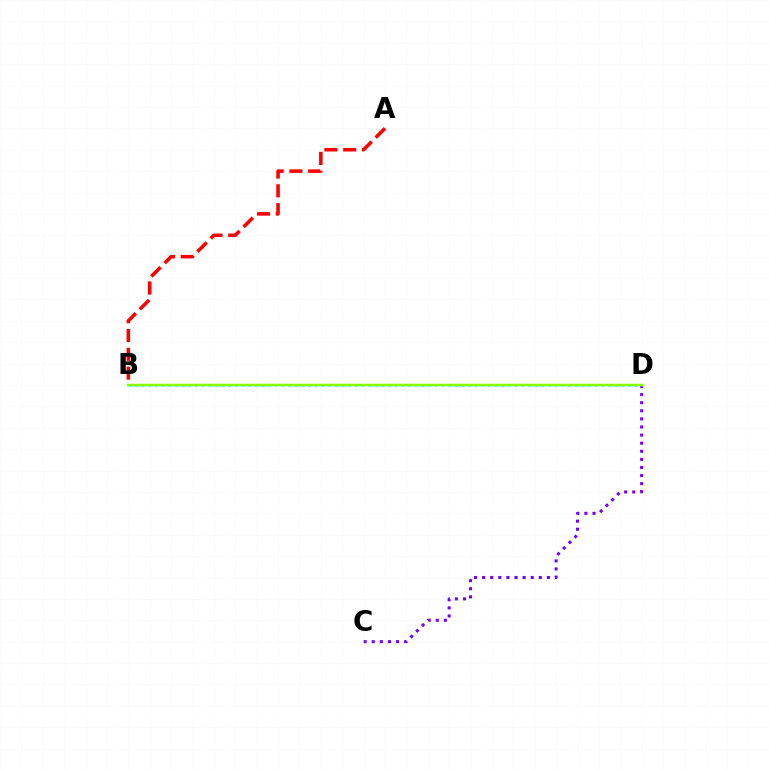{('C', 'D'): [{'color': '#7200ff', 'line_style': 'dotted', 'thickness': 2.2}], ('B', 'D'): [{'color': '#00fff6', 'line_style': 'dotted', 'thickness': 1.81}, {'color': '#84ff00', 'line_style': 'solid', 'thickness': 1.75}], ('A', 'B'): [{'color': '#ff0000', 'line_style': 'dashed', 'thickness': 2.55}]}